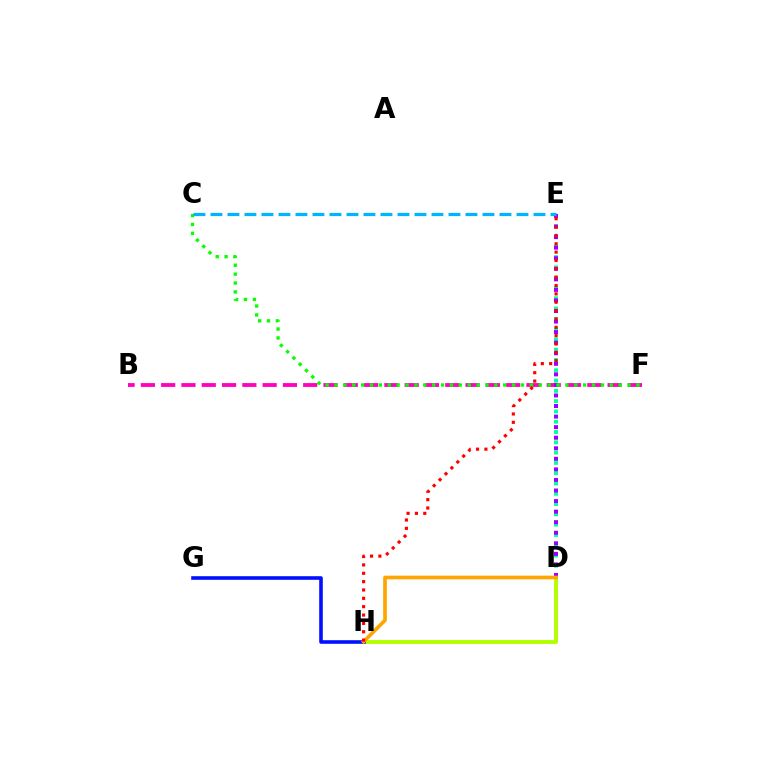{('D', 'H'): [{'color': '#b3ff00', 'line_style': 'solid', 'thickness': 2.83}, {'color': '#ffa500', 'line_style': 'solid', 'thickness': 2.64}], ('D', 'E'): [{'color': '#00ff9d', 'line_style': 'dotted', 'thickness': 2.8}, {'color': '#9b00ff', 'line_style': 'dotted', 'thickness': 2.87}], ('B', 'F'): [{'color': '#ff00bd', 'line_style': 'dashed', 'thickness': 2.76}], ('C', 'F'): [{'color': '#08ff00', 'line_style': 'dotted', 'thickness': 2.41}], ('G', 'H'): [{'color': '#0010ff', 'line_style': 'solid', 'thickness': 2.59}], ('E', 'H'): [{'color': '#ff0000', 'line_style': 'dotted', 'thickness': 2.27}], ('C', 'E'): [{'color': '#00b5ff', 'line_style': 'dashed', 'thickness': 2.31}]}